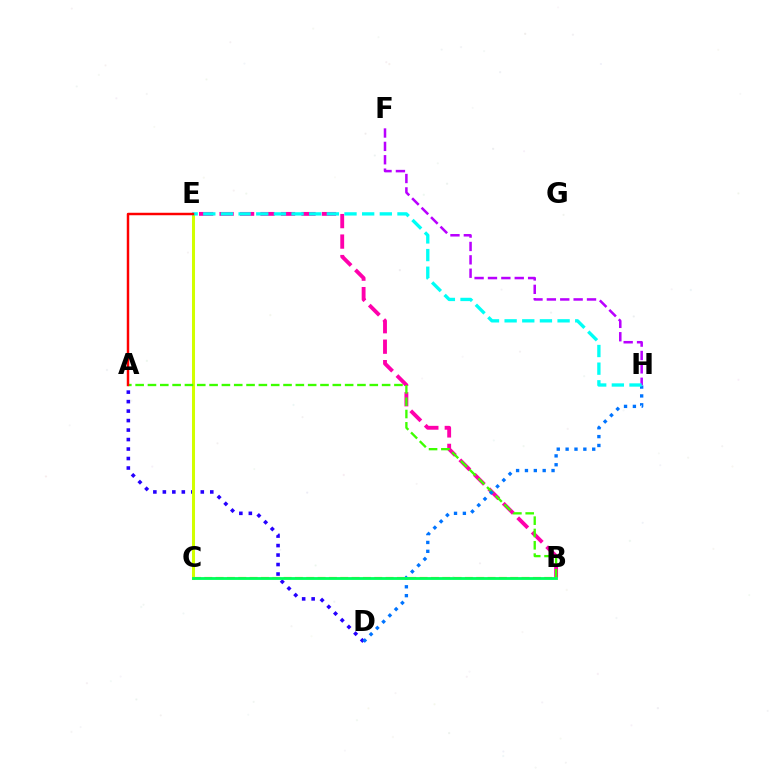{('B', 'C'): [{'color': '#ff9400', 'line_style': 'dashed', 'thickness': 1.54}, {'color': '#00ff5c', 'line_style': 'solid', 'thickness': 2.03}], ('B', 'E'): [{'color': '#ff00ac', 'line_style': 'dashed', 'thickness': 2.78}], ('F', 'H'): [{'color': '#b900ff', 'line_style': 'dashed', 'thickness': 1.82}], ('A', 'D'): [{'color': '#2500ff', 'line_style': 'dotted', 'thickness': 2.58}], ('C', 'E'): [{'color': '#d1ff00', 'line_style': 'solid', 'thickness': 2.19}], ('A', 'B'): [{'color': '#3dff00', 'line_style': 'dashed', 'thickness': 1.67}], ('D', 'H'): [{'color': '#0074ff', 'line_style': 'dotted', 'thickness': 2.41}], ('E', 'H'): [{'color': '#00fff6', 'line_style': 'dashed', 'thickness': 2.4}], ('A', 'E'): [{'color': '#ff0000', 'line_style': 'solid', 'thickness': 1.78}]}